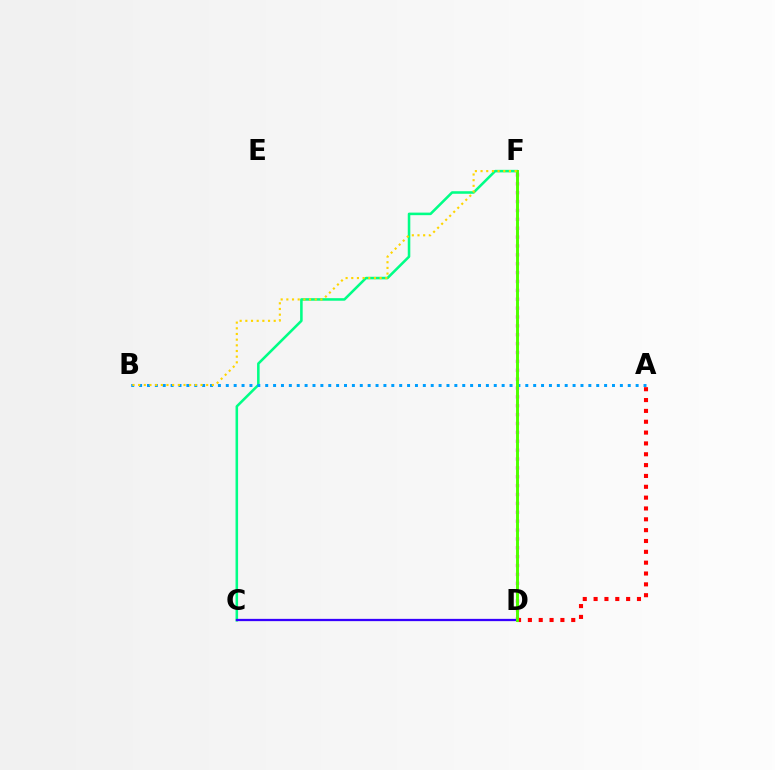{('C', 'F'): [{'color': '#00ff86', 'line_style': 'solid', 'thickness': 1.84}], ('D', 'F'): [{'color': '#ff00ed', 'line_style': 'dotted', 'thickness': 2.41}, {'color': '#4fff00', 'line_style': 'solid', 'thickness': 2.12}], ('A', 'B'): [{'color': '#009eff', 'line_style': 'dotted', 'thickness': 2.14}], ('C', 'D'): [{'color': '#3700ff', 'line_style': 'solid', 'thickness': 1.64}], ('A', 'D'): [{'color': '#ff0000', 'line_style': 'dotted', 'thickness': 2.95}], ('B', 'F'): [{'color': '#ffd500', 'line_style': 'dotted', 'thickness': 1.54}]}